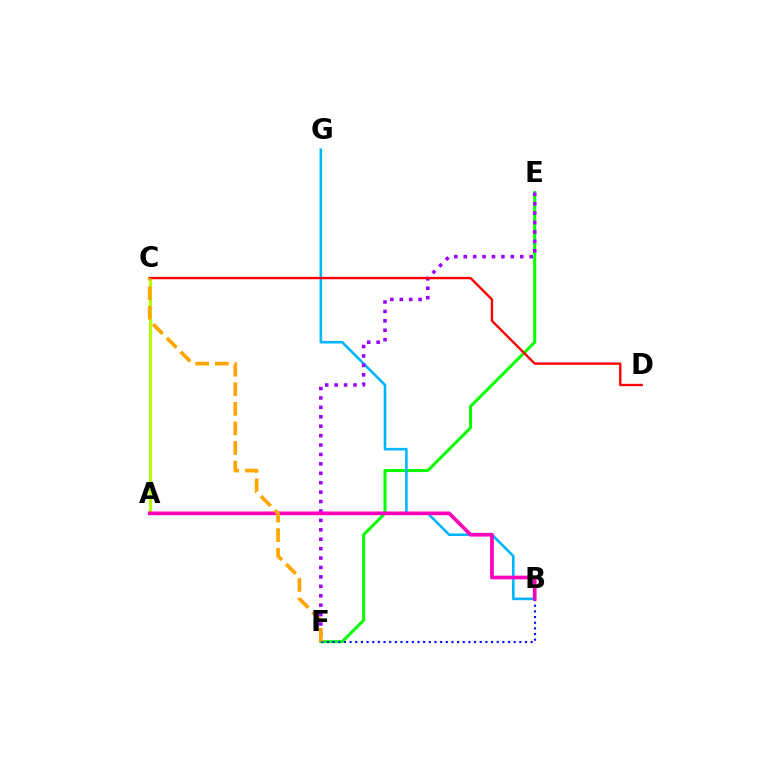{('E', 'F'): [{'color': '#08ff00', 'line_style': 'solid', 'thickness': 2.17}, {'color': '#9b00ff', 'line_style': 'dotted', 'thickness': 2.56}], ('B', 'F'): [{'color': '#0010ff', 'line_style': 'dotted', 'thickness': 1.54}], ('A', 'C'): [{'color': '#00ff9d', 'line_style': 'dashed', 'thickness': 1.83}, {'color': '#b3ff00', 'line_style': 'solid', 'thickness': 2.25}], ('B', 'G'): [{'color': '#00b5ff', 'line_style': 'solid', 'thickness': 1.87}], ('C', 'D'): [{'color': '#ff0000', 'line_style': 'solid', 'thickness': 1.7}], ('A', 'B'): [{'color': '#ff00bd', 'line_style': 'solid', 'thickness': 2.66}], ('C', 'F'): [{'color': '#ffa500', 'line_style': 'dashed', 'thickness': 2.66}]}